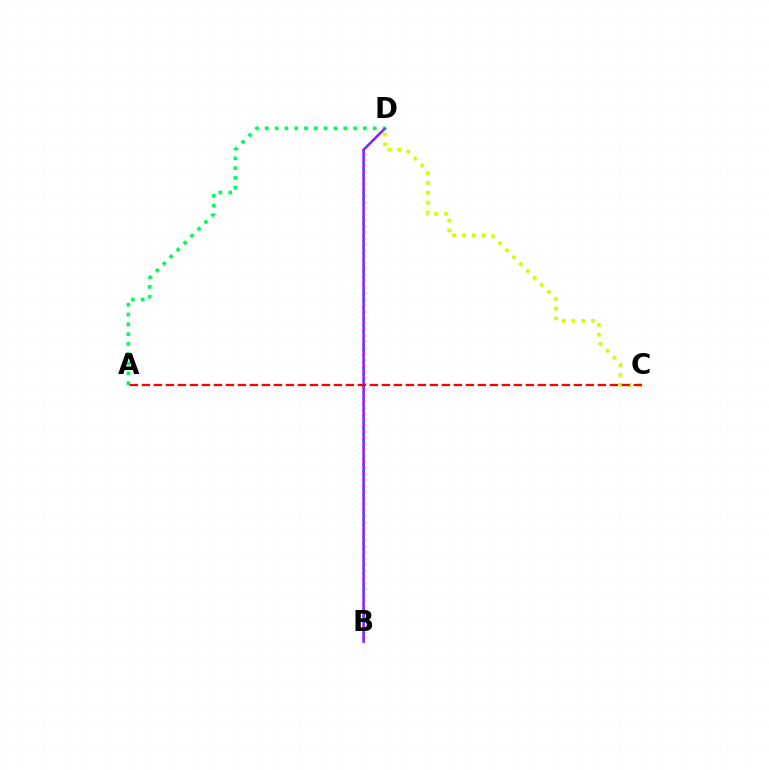{('B', 'D'): [{'color': '#b900ff', 'line_style': 'solid', 'thickness': 1.78}, {'color': '#0074ff', 'line_style': 'dotted', 'thickness': 1.64}], ('A', 'D'): [{'color': '#00ff5c', 'line_style': 'dotted', 'thickness': 2.66}], ('C', 'D'): [{'color': '#d1ff00', 'line_style': 'dotted', 'thickness': 2.67}], ('A', 'C'): [{'color': '#ff0000', 'line_style': 'dashed', 'thickness': 1.63}]}